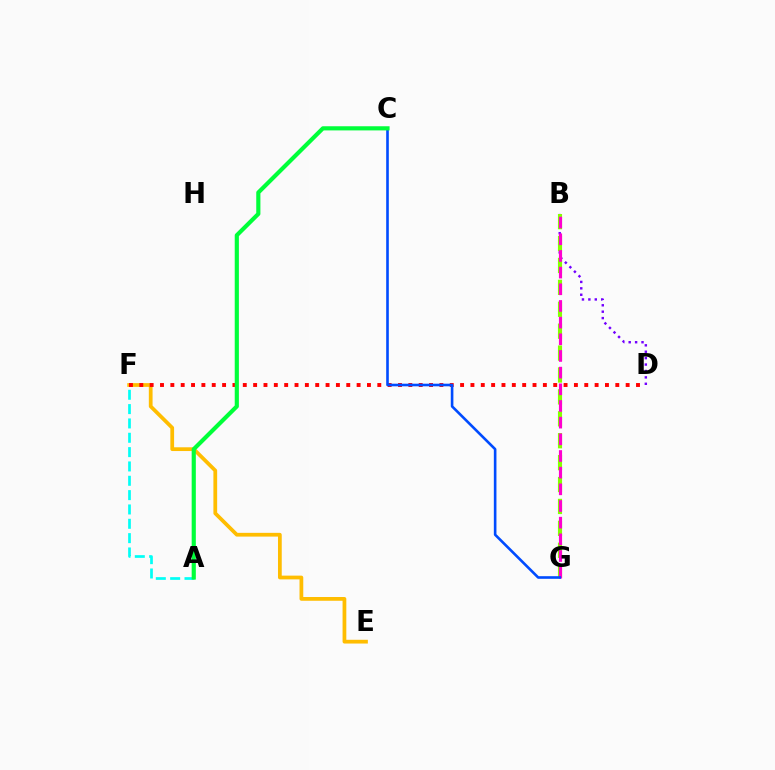{('E', 'F'): [{'color': '#ffbd00', 'line_style': 'solid', 'thickness': 2.7}], ('B', 'D'): [{'color': '#7200ff', 'line_style': 'dotted', 'thickness': 1.74}], ('B', 'G'): [{'color': '#84ff00', 'line_style': 'dashed', 'thickness': 2.98}, {'color': '#ff00cf', 'line_style': 'dashed', 'thickness': 2.26}], ('A', 'F'): [{'color': '#00fff6', 'line_style': 'dashed', 'thickness': 1.95}], ('D', 'F'): [{'color': '#ff0000', 'line_style': 'dotted', 'thickness': 2.81}], ('C', 'G'): [{'color': '#004bff', 'line_style': 'solid', 'thickness': 1.88}], ('A', 'C'): [{'color': '#00ff39', 'line_style': 'solid', 'thickness': 2.99}]}